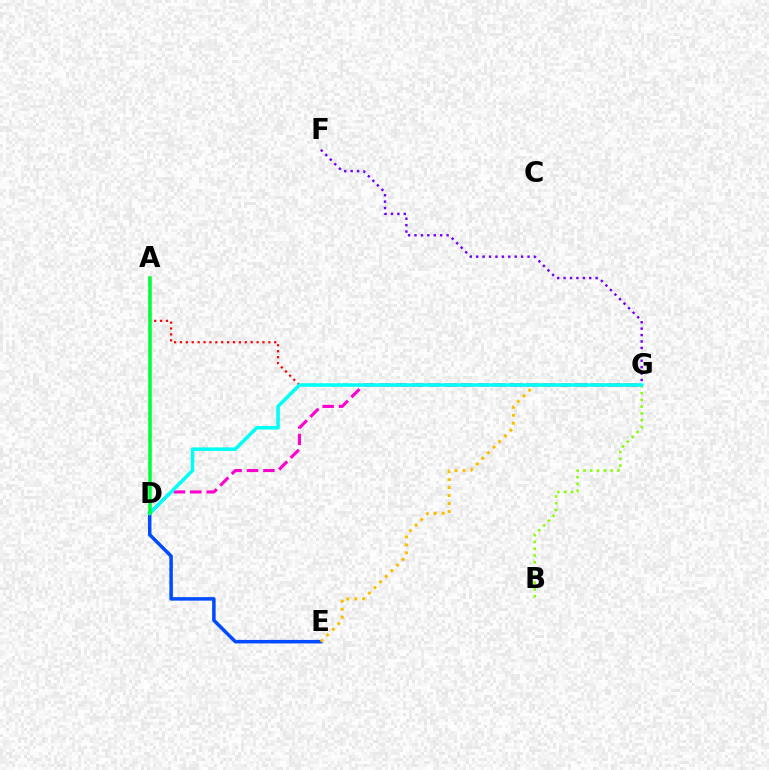{('F', 'G'): [{'color': '#7200ff', 'line_style': 'dotted', 'thickness': 1.74}], ('D', 'G'): [{'color': '#ff00cf', 'line_style': 'dashed', 'thickness': 2.23}, {'color': '#00fff6', 'line_style': 'solid', 'thickness': 2.55}], ('D', 'E'): [{'color': '#004bff', 'line_style': 'solid', 'thickness': 2.52}], ('B', 'G'): [{'color': '#84ff00', 'line_style': 'dotted', 'thickness': 1.84}], ('E', 'G'): [{'color': '#ffbd00', 'line_style': 'dotted', 'thickness': 2.16}], ('A', 'G'): [{'color': '#ff0000', 'line_style': 'dotted', 'thickness': 1.6}], ('A', 'D'): [{'color': '#00ff39', 'line_style': 'solid', 'thickness': 2.54}]}